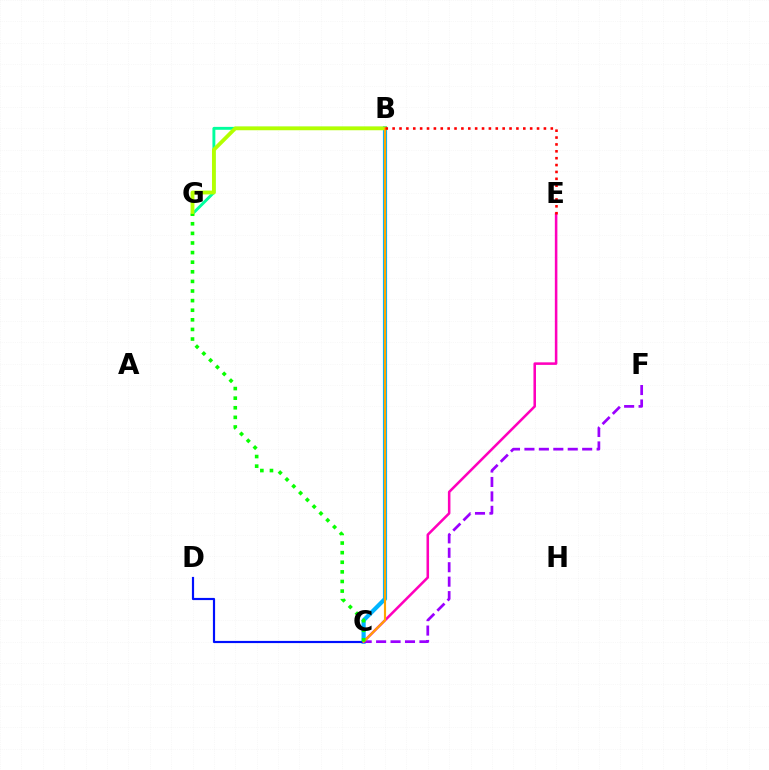{('B', 'C'): [{'color': '#00b5ff', 'line_style': 'solid', 'thickness': 3.0}, {'color': '#ffa500', 'line_style': 'solid', 'thickness': 1.55}], ('C', 'F'): [{'color': '#9b00ff', 'line_style': 'dashed', 'thickness': 1.96}], ('B', 'G'): [{'color': '#00ff9d', 'line_style': 'solid', 'thickness': 2.1}, {'color': '#b3ff00', 'line_style': 'solid', 'thickness': 2.75}], ('C', 'D'): [{'color': '#0010ff', 'line_style': 'solid', 'thickness': 1.57}], ('C', 'E'): [{'color': '#ff00bd', 'line_style': 'solid', 'thickness': 1.83}], ('B', 'E'): [{'color': '#ff0000', 'line_style': 'dotted', 'thickness': 1.87}], ('C', 'G'): [{'color': '#08ff00', 'line_style': 'dotted', 'thickness': 2.61}]}